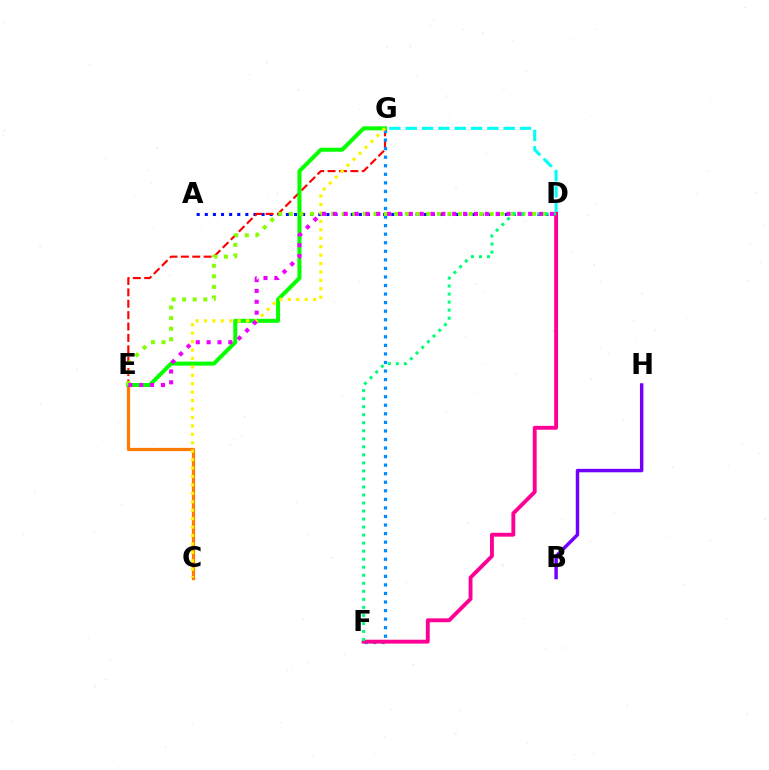{('A', 'D'): [{'color': '#0010ff', 'line_style': 'dotted', 'thickness': 2.2}], ('C', 'E'): [{'color': '#ff7c00', 'line_style': 'solid', 'thickness': 2.31}], ('E', 'G'): [{'color': '#ff0000', 'line_style': 'dashed', 'thickness': 1.55}, {'color': '#08ff00', 'line_style': 'solid', 'thickness': 2.89}], ('F', 'G'): [{'color': '#008cff', 'line_style': 'dotted', 'thickness': 2.32}], ('C', 'G'): [{'color': '#fcf500', 'line_style': 'dotted', 'thickness': 2.29}], ('D', 'G'): [{'color': '#00fff6', 'line_style': 'dashed', 'thickness': 2.22}], ('B', 'H'): [{'color': '#7200ff', 'line_style': 'solid', 'thickness': 2.49}], ('D', 'E'): [{'color': '#84ff00', 'line_style': 'dotted', 'thickness': 2.87}, {'color': '#ee00ff', 'line_style': 'dotted', 'thickness': 2.95}], ('D', 'F'): [{'color': '#ff0094', 'line_style': 'solid', 'thickness': 2.79}, {'color': '#00ff74', 'line_style': 'dotted', 'thickness': 2.18}]}